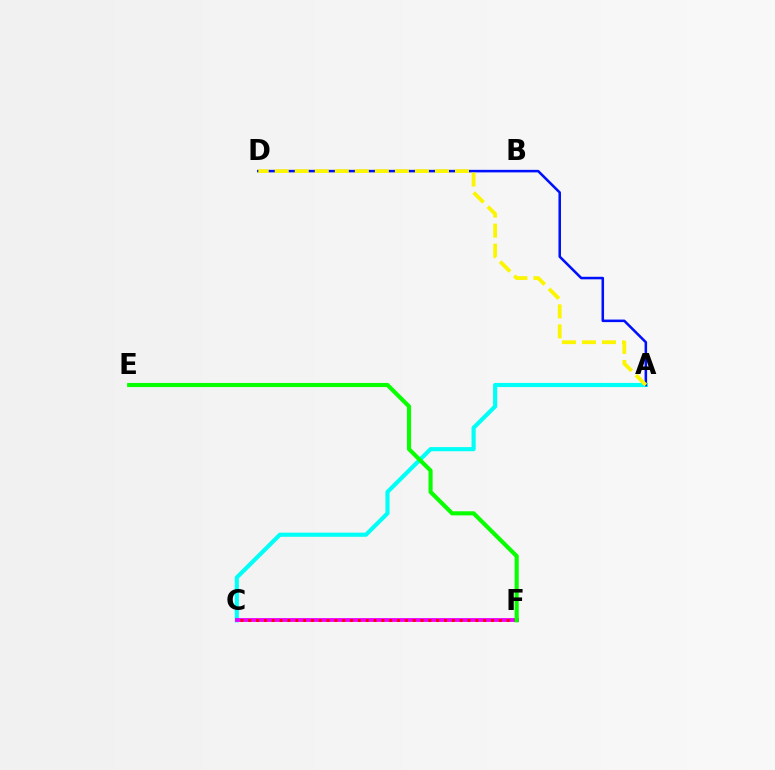{('A', 'C'): [{'color': '#00fff6', 'line_style': 'solid', 'thickness': 2.98}], ('C', 'F'): [{'color': '#ee00ff', 'line_style': 'solid', 'thickness': 2.77}, {'color': '#ff0000', 'line_style': 'dotted', 'thickness': 2.13}], ('A', 'D'): [{'color': '#0010ff', 'line_style': 'solid', 'thickness': 1.83}, {'color': '#fcf500', 'line_style': 'dashed', 'thickness': 2.72}], ('E', 'F'): [{'color': '#08ff00', 'line_style': 'solid', 'thickness': 2.96}]}